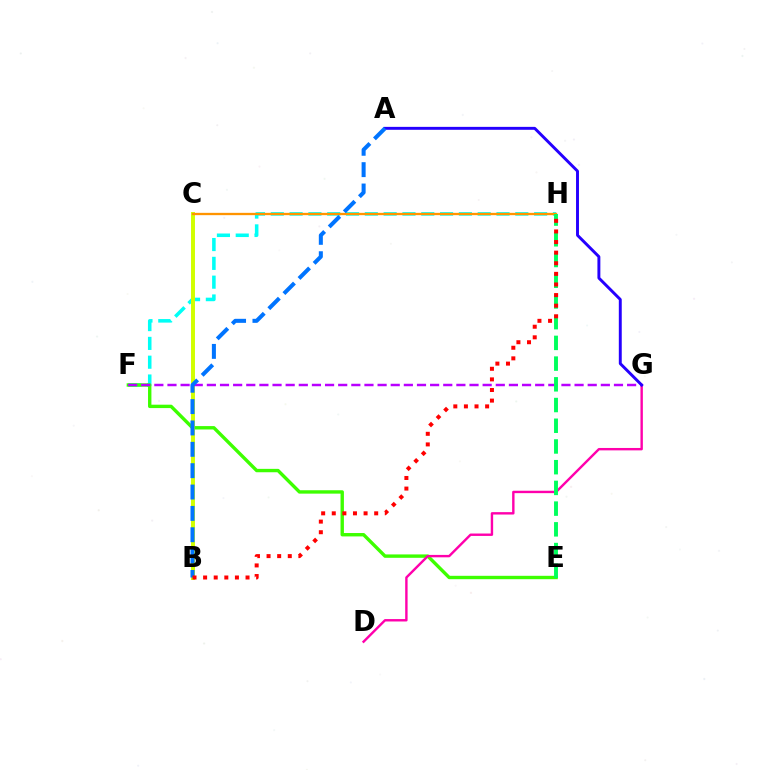{('F', 'H'): [{'color': '#00fff6', 'line_style': 'dashed', 'thickness': 2.56}], ('E', 'F'): [{'color': '#3dff00', 'line_style': 'solid', 'thickness': 2.44}], ('D', 'G'): [{'color': '#ff00ac', 'line_style': 'solid', 'thickness': 1.73}], ('B', 'C'): [{'color': '#d1ff00', 'line_style': 'solid', 'thickness': 2.84}], ('F', 'G'): [{'color': '#b900ff', 'line_style': 'dashed', 'thickness': 1.78}], ('C', 'H'): [{'color': '#ff9400', 'line_style': 'solid', 'thickness': 1.66}], ('E', 'H'): [{'color': '#00ff5c', 'line_style': 'dashed', 'thickness': 2.81}], ('A', 'G'): [{'color': '#2500ff', 'line_style': 'solid', 'thickness': 2.11}], ('A', 'B'): [{'color': '#0074ff', 'line_style': 'dashed', 'thickness': 2.9}], ('B', 'H'): [{'color': '#ff0000', 'line_style': 'dotted', 'thickness': 2.88}]}